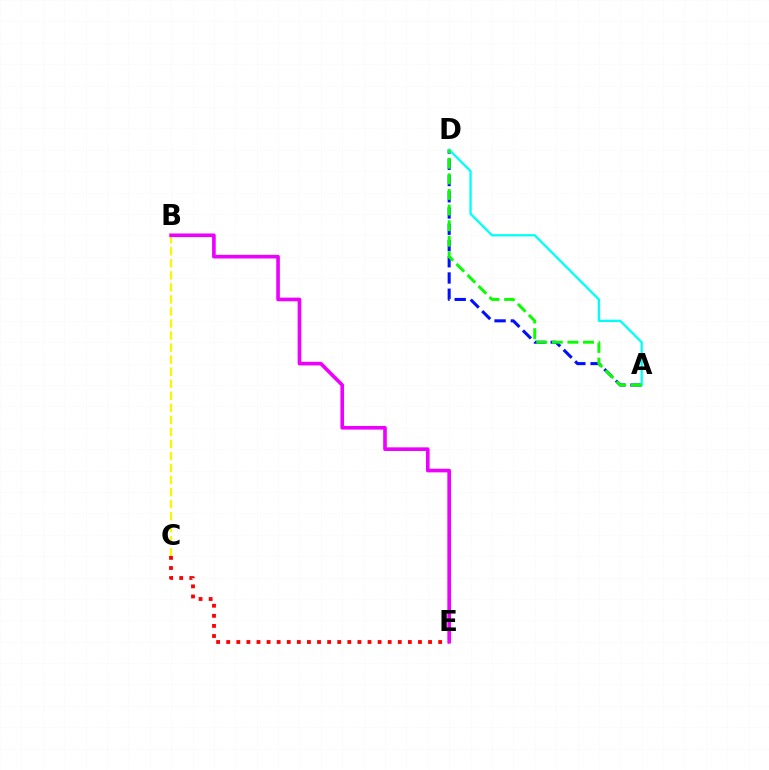{('A', 'D'): [{'color': '#0010ff', 'line_style': 'dashed', 'thickness': 2.21}, {'color': '#00fff6', 'line_style': 'solid', 'thickness': 1.65}, {'color': '#08ff00', 'line_style': 'dashed', 'thickness': 2.12}], ('C', 'E'): [{'color': '#ff0000', 'line_style': 'dotted', 'thickness': 2.74}], ('B', 'C'): [{'color': '#fcf500', 'line_style': 'dashed', 'thickness': 1.64}], ('B', 'E'): [{'color': '#ee00ff', 'line_style': 'solid', 'thickness': 2.62}]}